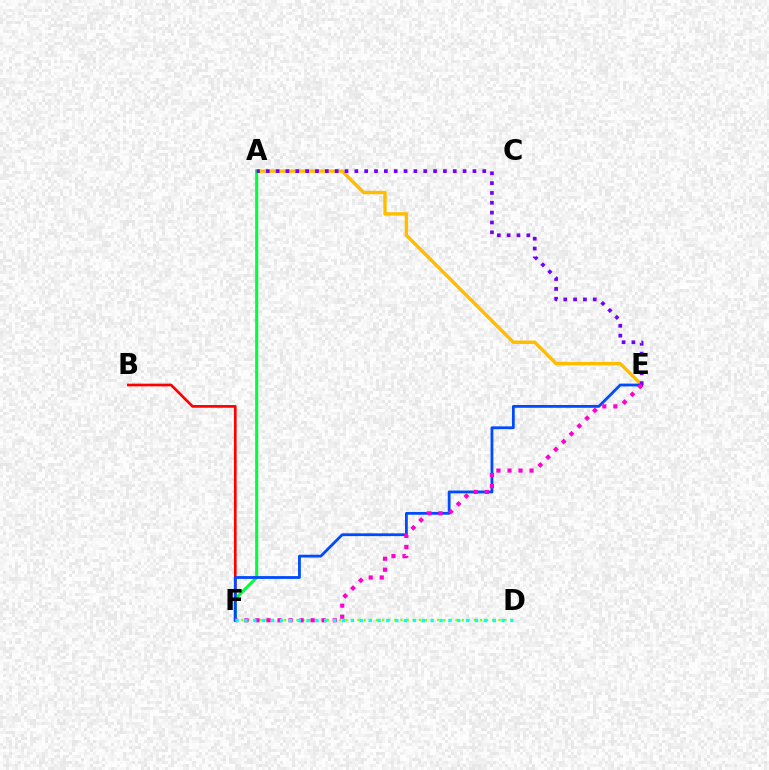{('A', 'E'): [{'color': '#ffbd00', 'line_style': 'solid', 'thickness': 2.46}, {'color': '#7200ff', 'line_style': 'dotted', 'thickness': 2.67}], ('B', 'F'): [{'color': '#ff0000', 'line_style': 'solid', 'thickness': 1.94}], ('A', 'F'): [{'color': '#00ff39', 'line_style': 'solid', 'thickness': 2.2}], ('E', 'F'): [{'color': '#004bff', 'line_style': 'solid', 'thickness': 2.02}, {'color': '#ff00cf', 'line_style': 'dotted', 'thickness': 3.0}], ('D', 'F'): [{'color': '#84ff00', 'line_style': 'dotted', 'thickness': 1.66}, {'color': '#00fff6', 'line_style': 'dotted', 'thickness': 2.41}]}